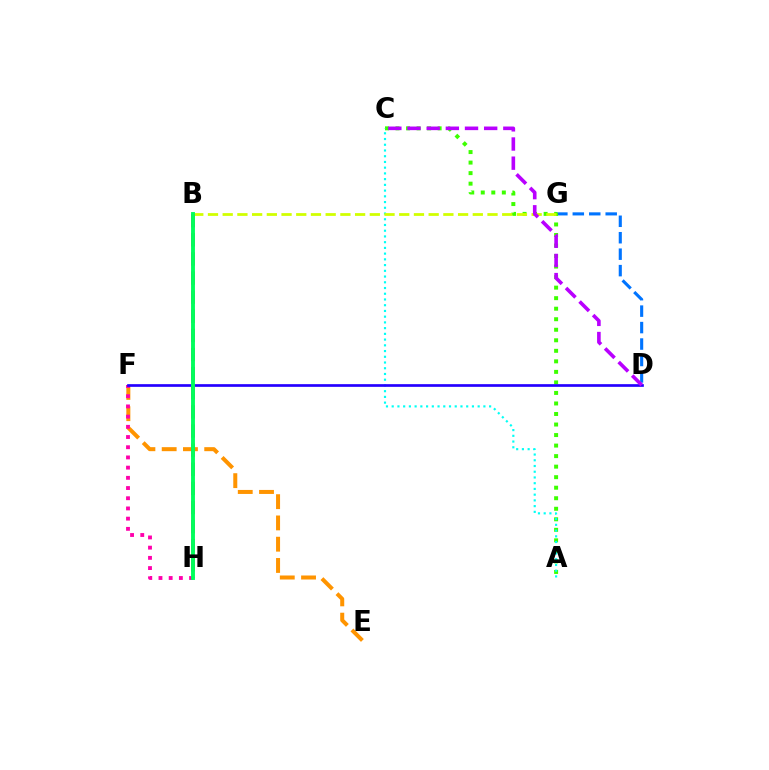{('E', 'F'): [{'color': '#ff9400', 'line_style': 'dashed', 'thickness': 2.89}], ('D', 'G'): [{'color': '#0074ff', 'line_style': 'dashed', 'thickness': 2.24}], ('A', 'C'): [{'color': '#3dff00', 'line_style': 'dotted', 'thickness': 2.86}, {'color': '#00fff6', 'line_style': 'dotted', 'thickness': 1.56}], ('F', 'H'): [{'color': '#ff00ac', 'line_style': 'dotted', 'thickness': 2.77}], ('B', 'G'): [{'color': '#d1ff00', 'line_style': 'dashed', 'thickness': 2.0}], ('D', 'F'): [{'color': '#2500ff', 'line_style': 'solid', 'thickness': 1.94}], ('C', 'D'): [{'color': '#b900ff', 'line_style': 'dashed', 'thickness': 2.6}], ('B', 'H'): [{'color': '#ff0000', 'line_style': 'dashed', 'thickness': 2.6}, {'color': '#00ff5c', 'line_style': 'solid', 'thickness': 2.8}]}